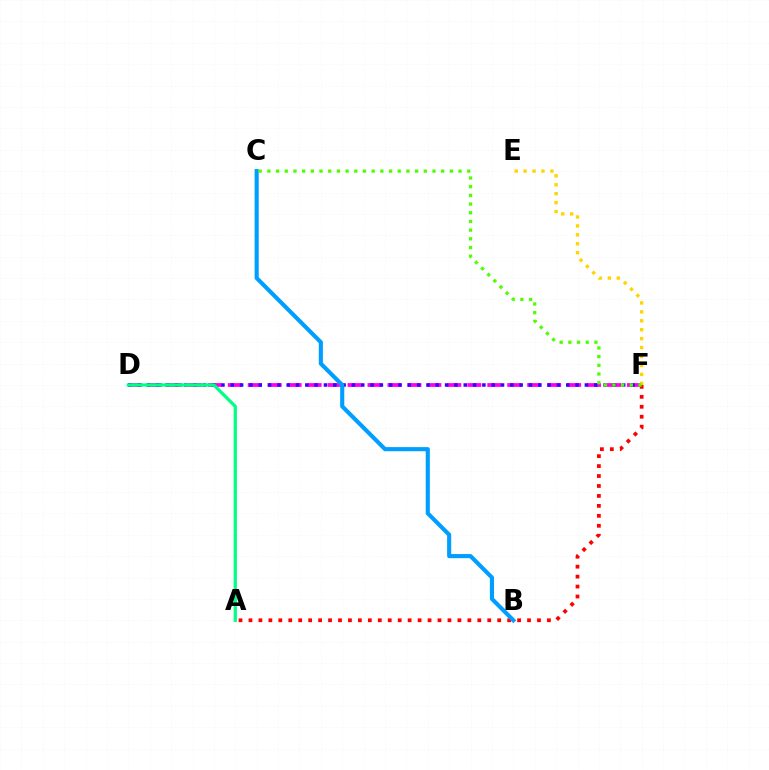{('D', 'F'): [{'color': '#ff00ed', 'line_style': 'dashed', 'thickness': 2.71}, {'color': '#3700ff', 'line_style': 'dotted', 'thickness': 2.53}], ('A', 'F'): [{'color': '#ff0000', 'line_style': 'dotted', 'thickness': 2.7}], ('B', 'C'): [{'color': '#009eff', 'line_style': 'solid', 'thickness': 2.96}], ('E', 'F'): [{'color': '#ffd500', 'line_style': 'dotted', 'thickness': 2.43}], ('C', 'F'): [{'color': '#4fff00', 'line_style': 'dotted', 'thickness': 2.36}], ('A', 'D'): [{'color': '#00ff86', 'line_style': 'solid', 'thickness': 2.35}]}